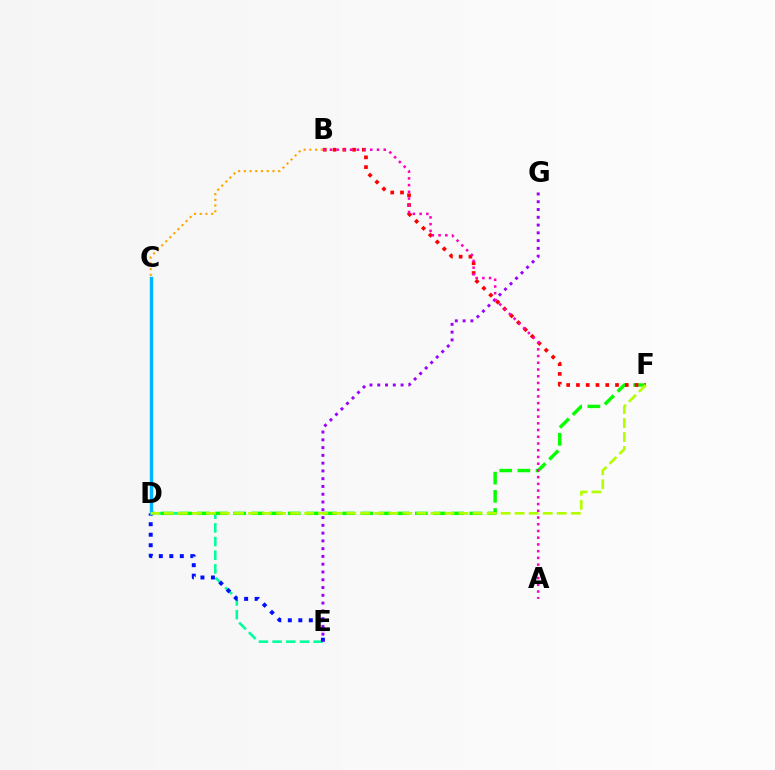{('D', 'E'): [{'color': '#00ff9d', 'line_style': 'dashed', 'thickness': 1.86}, {'color': '#0010ff', 'line_style': 'dotted', 'thickness': 2.85}], ('D', 'F'): [{'color': '#08ff00', 'line_style': 'dashed', 'thickness': 2.47}, {'color': '#b3ff00', 'line_style': 'dashed', 'thickness': 1.91}], ('B', 'F'): [{'color': '#ff0000', 'line_style': 'dotted', 'thickness': 2.65}], ('C', 'D'): [{'color': '#00b5ff', 'line_style': 'solid', 'thickness': 2.43}], ('B', 'C'): [{'color': '#ffa500', 'line_style': 'dotted', 'thickness': 1.55}], ('E', 'G'): [{'color': '#9b00ff', 'line_style': 'dotted', 'thickness': 2.11}], ('A', 'B'): [{'color': '#ff00bd', 'line_style': 'dotted', 'thickness': 1.83}]}